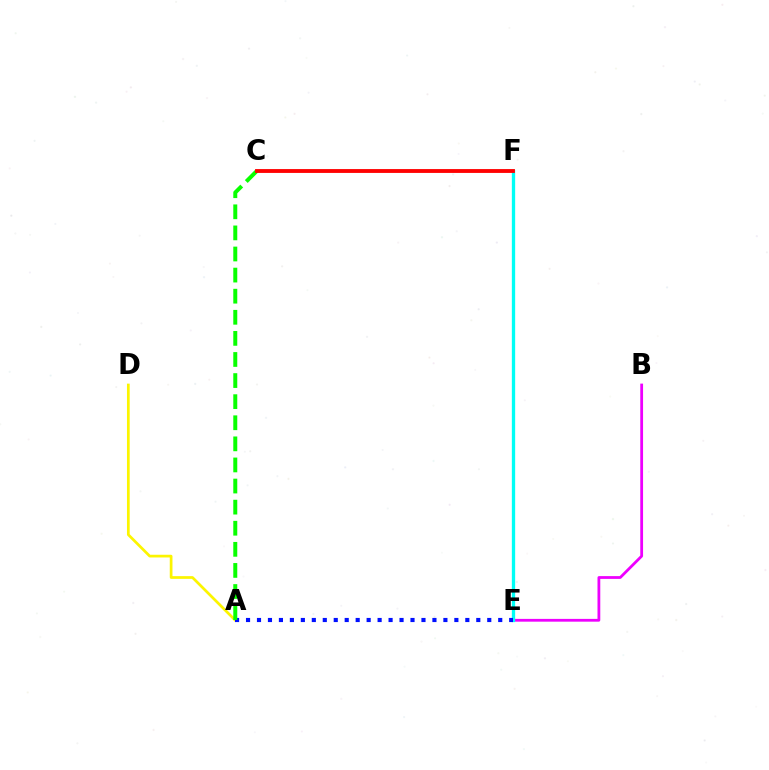{('B', 'E'): [{'color': '#ee00ff', 'line_style': 'solid', 'thickness': 2.0}], ('A', 'D'): [{'color': '#fcf500', 'line_style': 'solid', 'thickness': 1.96}], ('E', 'F'): [{'color': '#00fff6', 'line_style': 'solid', 'thickness': 2.39}], ('A', 'E'): [{'color': '#0010ff', 'line_style': 'dotted', 'thickness': 2.98}], ('A', 'C'): [{'color': '#08ff00', 'line_style': 'dashed', 'thickness': 2.87}], ('C', 'F'): [{'color': '#ff0000', 'line_style': 'solid', 'thickness': 2.77}]}